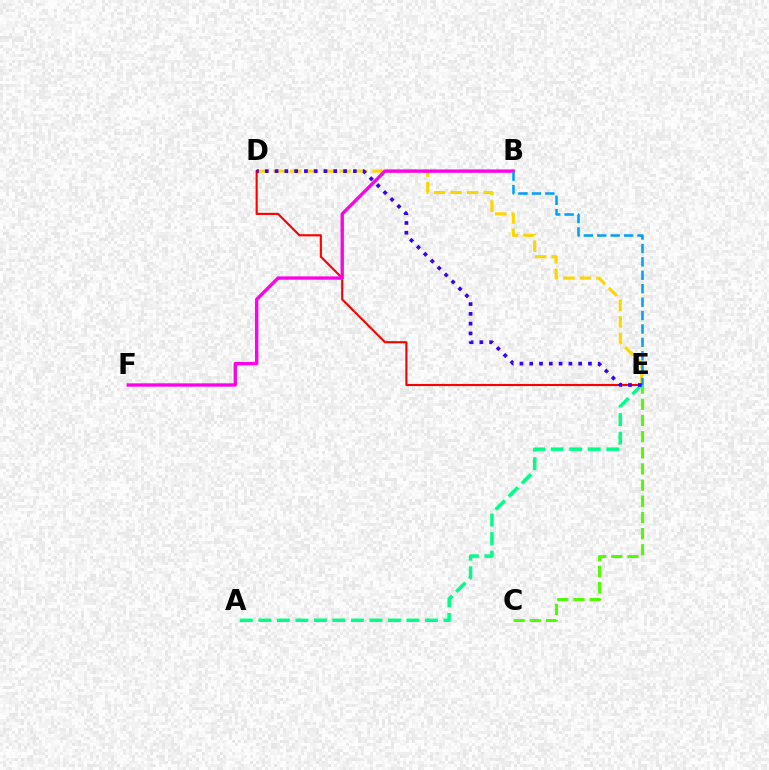{('D', 'E'): [{'color': '#ffd500', 'line_style': 'dashed', 'thickness': 2.25}, {'color': '#ff0000', 'line_style': 'solid', 'thickness': 1.54}, {'color': '#3700ff', 'line_style': 'dotted', 'thickness': 2.66}], ('B', 'F'): [{'color': '#ff00ed', 'line_style': 'solid', 'thickness': 2.4}], ('B', 'E'): [{'color': '#009eff', 'line_style': 'dashed', 'thickness': 1.82}], ('C', 'E'): [{'color': '#4fff00', 'line_style': 'dashed', 'thickness': 2.2}], ('A', 'E'): [{'color': '#00ff86', 'line_style': 'dashed', 'thickness': 2.52}]}